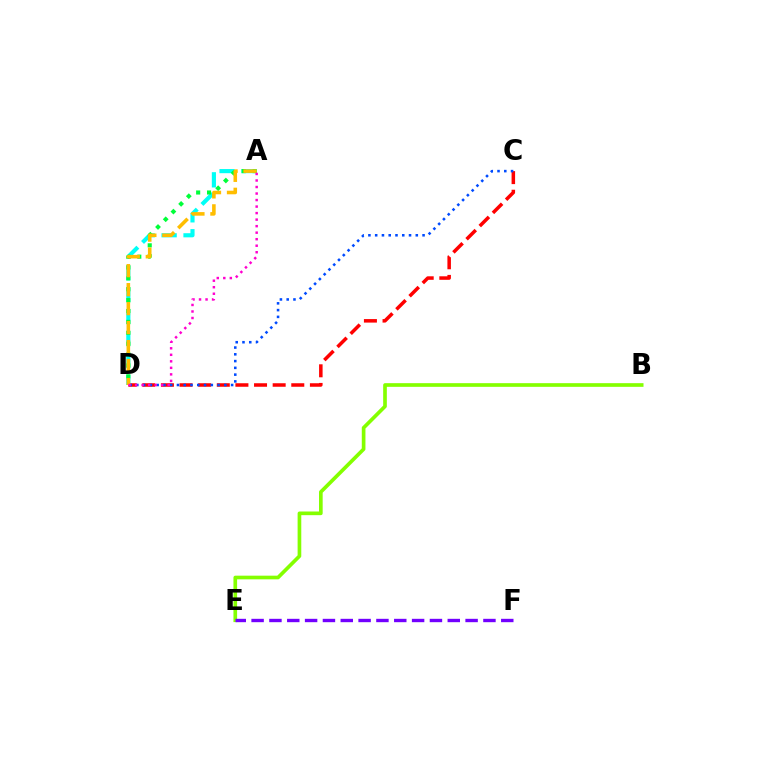{('C', 'D'): [{'color': '#ff0000', 'line_style': 'dashed', 'thickness': 2.53}, {'color': '#004bff', 'line_style': 'dotted', 'thickness': 1.84}], ('A', 'D'): [{'color': '#00fff6', 'line_style': 'dashed', 'thickness': 2.98}, {'color': '#00ff39', 'line_style': 'dotted', 'thickness': 2.96}, {'color': '#ffbd00', 'line_style': 'dashed', 'thickness': 2.58}, {'color': '#ff00cf', 'line_style': 'dotted', 'thickness': 1.77}], ('B', 'E'): [{'color': '#84ff00', 'line_style': 'solid', 'thickness': 2.64}], ('E', 'F'): [{'color': '#7200ff', 'line_style': 'dashed', 'thickness': 2.42}]}